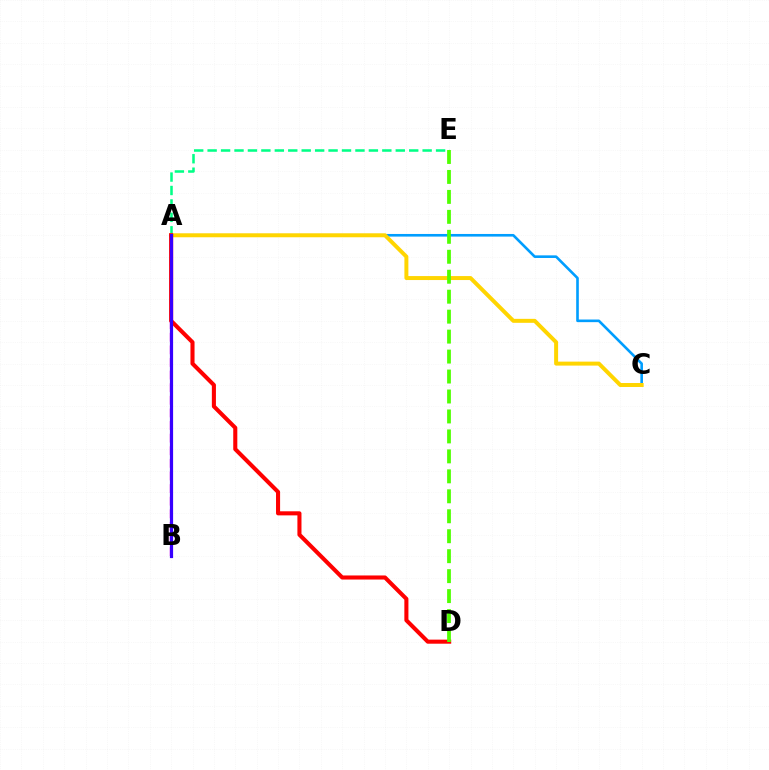{('A', 'C'): [{'color': '#009eff', 'line_style': 'solid', 'thickness': 1.89}, {'color': '#ffd500', 'line_style': 'solid', 'thickness': 2.86}], ('A', 'E'): [{'color': '#00ff86', 'line_style': 'dashed', 'thickness': 1.83}], ('A', 'B'): [{'color': '#ff00ed', 'line_style': 'dashed', 'thickness': 1.71}, {'color': '#3700ff', 'line_style': 'solid', 'thickness': 2.3}], ('A', 'D'): [{'color': '#ff0000', 'line_style': 'solid', 'thickness': 2.93}], ('D', 'E'): [{'color': '#4fff00', 'line_style': 'dashed', 'thickness': 2.71}]}